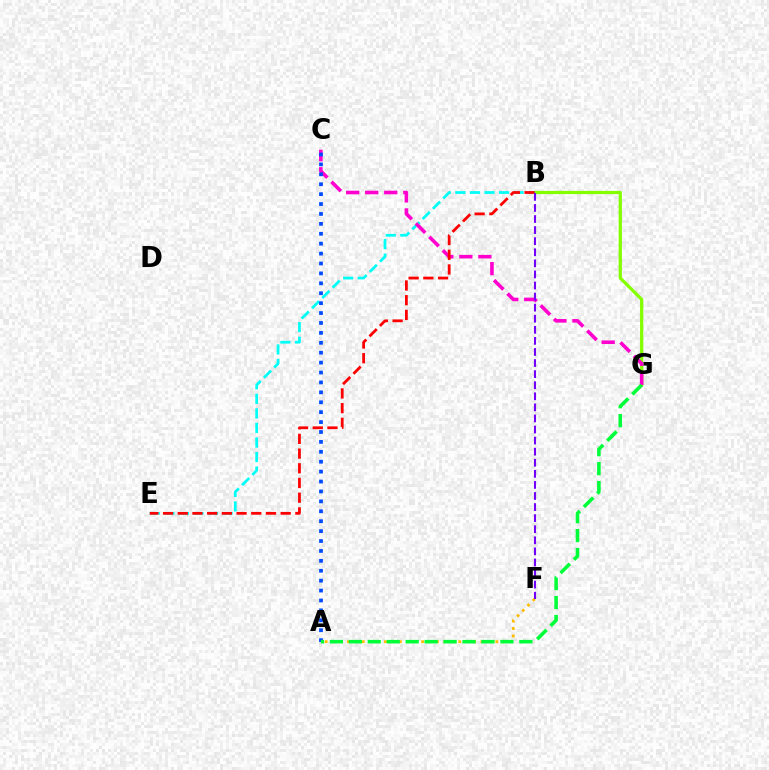{('B', 'G'): [{'color': '#84ff00', 'line_style': 'solid', 'thickness': 2.32}], ('B', 'E'): [{'color': '#00fff6', 'line_style': 'dashed', 'thickness': 1.98}, {'color': '#ff0000', 'line_style': 'dashed', 'thickness': 2.0}], ('C', 'G'): [{'color': '#ff00cf', 'line_style': 'dashed', 'thickness': 2.59}], ('A', 'C'): [{'color': '#004bff', 'line_style': 'dotted', 'thickness': 2.69}], ('A', 'F'): [{'color': '#ffbd00', 'line_style': 'dotted', 'thickness': 2.02}], ('B', 'F'): [{'color': '#7200ff', 'line_style': 'dashed', 'thickness': 1.51}], ('A', 'G'): [{'color': '#00ff39', 'line_style': 'dashed', 'thickness': 2.57}]}